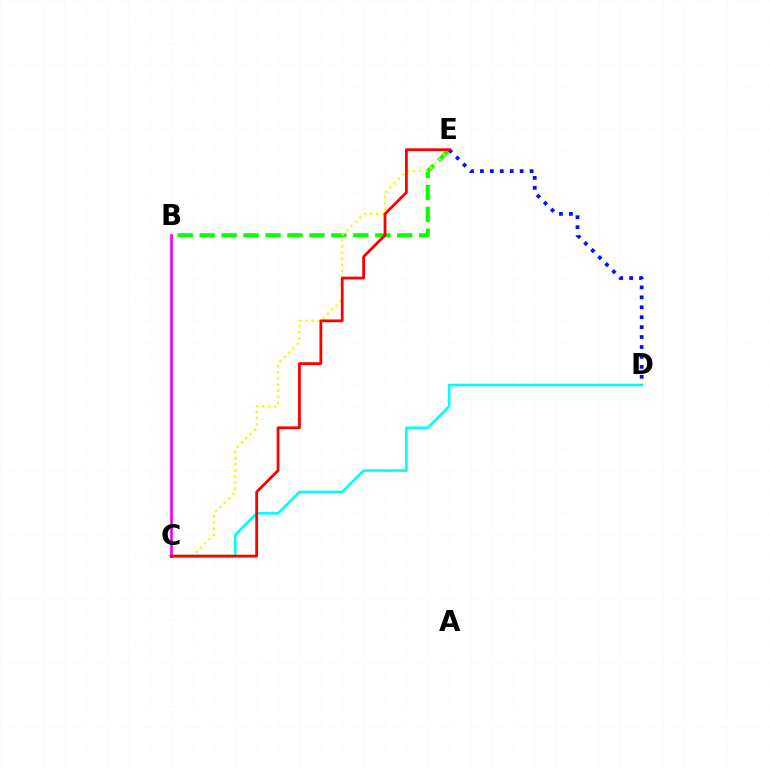{('C', 'D'): [{'color': '#00fff6', 'line_style': 'solid', 'thickness': 1.88}], ('B', 'E'): [{'color': '#08ff00', 'line_style': 'dashed', 'thickness': 2.98}], ('C', 'E'): [{'color': '#fcf500', 'line_style': 'dotted', 'thickness': 1.66}, {'color': '#ff0000', 'line_style': 'solid', 'thickness': 2.0}], ('B', 'C'): [{'color': '#ee00ff', 'line_style': 'solid', 'thickness': 1.91}], ('D', 'E'): [{'color': '#0010ff', 'line_style': 'dotted', 'thickness': 2.7}]}